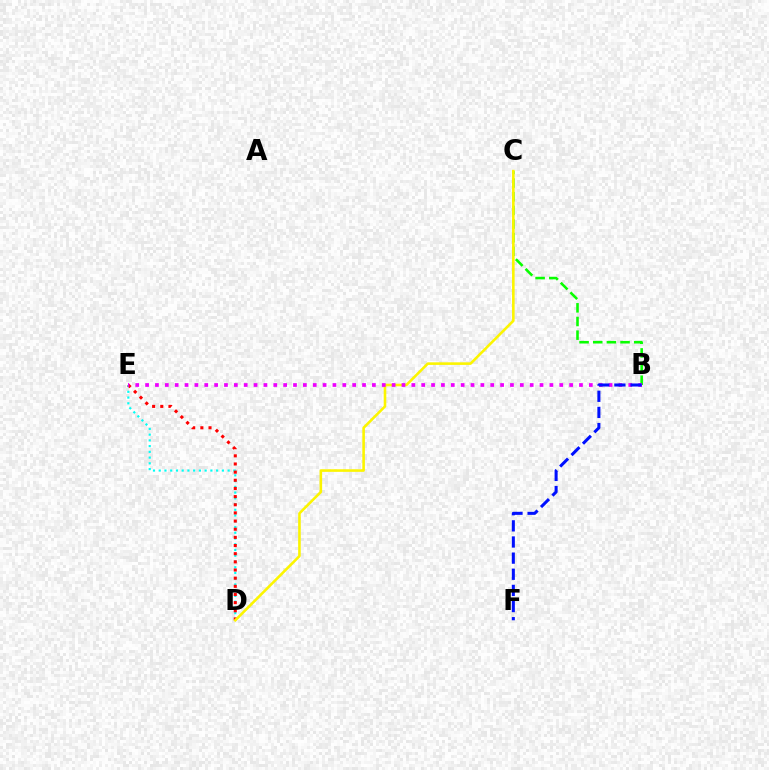{('D', 'E'): [{'color': '#00fff6', 'line_style': 'dotted', 'thickness': 1.56}, {'color': '#ff0000', 'line_style': 'dotted', 'thickness': 2.22}], ('B', 'C'): [{'color': '#08ff00', 'line_style': 'dashed', 'thickness': 1.86}], ('C', 'D'): [{'color': '#fcf500', 'line_style': 'solid', 'thickness': 1.87}], ('B', 'E'): [{'color': '#ee00ff', 'line_style': 'dotted', 'thickness': 2.68}], ('B', 'F'): [{'color': '#0010ff', 'line_style': 'dashed', 'thickness': 2.19}]}